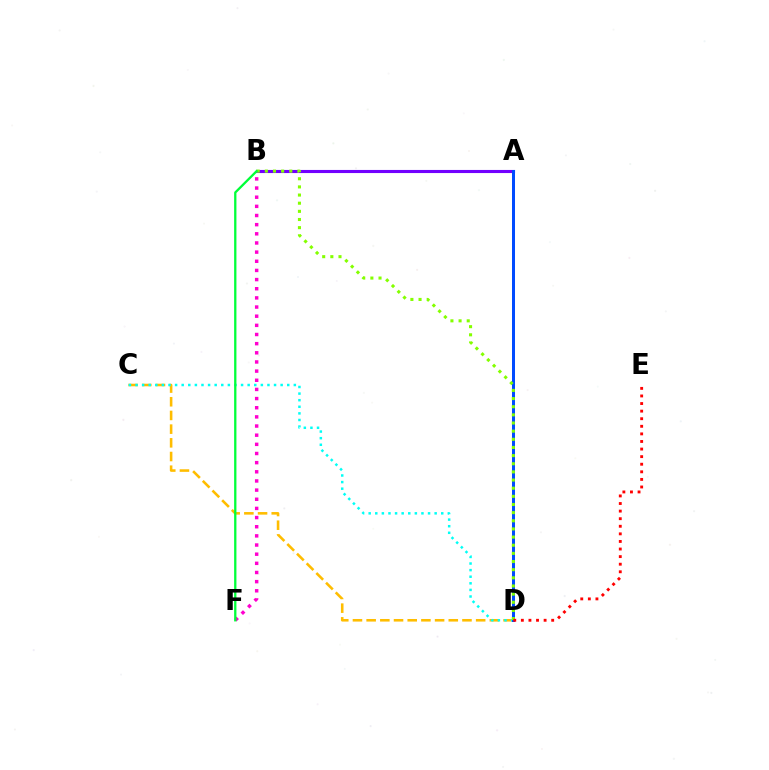{('C', 'D'): [{'color': '#ffbd00', 'line_style': 'dashed', 'thickness': 1.86}, {'color': '#00fff6', 'line_style': 'dotted', 'thickness': 1.79}], ('A', 'B'): [{'color': '#7200ff', 'line_style': 'solid', 'thickness': 2.23}], ('B', 'F'): [{'color': '#ff00cf', 'line_style': 'dotted', 'thickness': 2.49}, {'color': '#00ff39', 'line_style': 'solid', 'thickness': 1.65}], ('A', 'D'): [{'color': '#004bff', 'line_style': 'solid', 'thickness': 2.17}], ('B', 'D'): [{'color': '#84ff00', 'line_style': 'dotted', 'thickness': 2.21}], ('D', 'E'): [{'color': '#ff0000', 'line_style': 'dotted', 'thickness': 2.06}]}